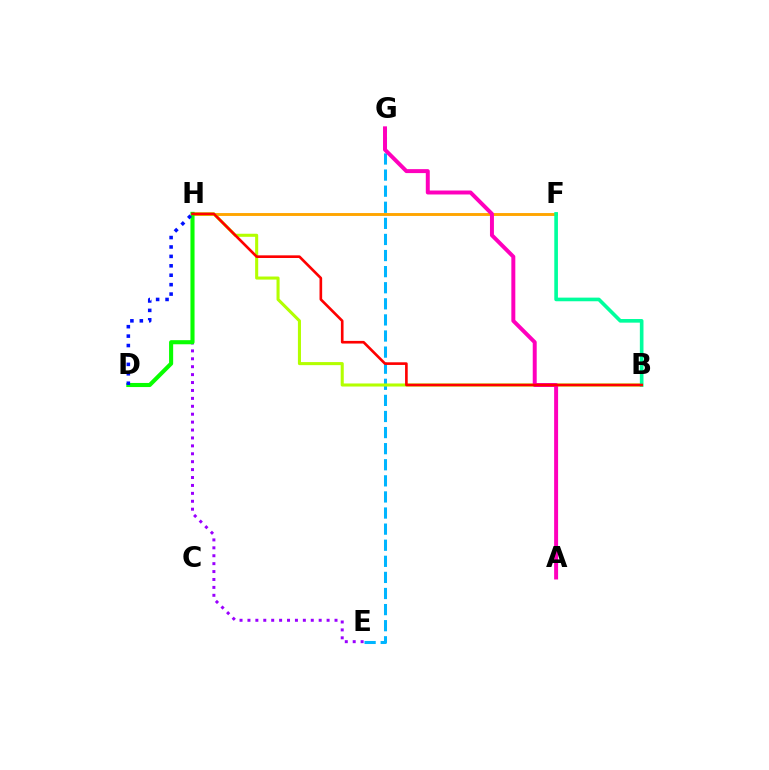{('E', 'G'): [{'color': '#00b5ff', 'line_style': 'dashed', 'thickness': 2.19}], ('F', 'H'): [{'color': '#ffa500', 'line_style': 'solid', 'thickness': 2.09}], ('E', 'H'): [{'color': '#9b00ff', 'line_style': 'dotted', 'thickness': 2.15}], ('B', 'H'): [{'color': '#b3ff00', 'line_style': 'solid', 'thickness': 2.21}, {'color': '#ff0000', 'line_style': 'solid', 'thickness': 1.9}], ('D', 'H'): [{'color': '#08ff00', 'line_style': 'solid', 'thickness': 2.95}, {'color': '#0010ff', 'line_style': 'dotted', 'thickness': 2.56}], ('A', 'G'): [{'color': '#ff00bd', 'line_style': 'solid', 'thickness': 2.85}], ('B', 'F'): [{'color': '#00ff9d', 'line_style': 'solid', 'thickness': 2.62}]}